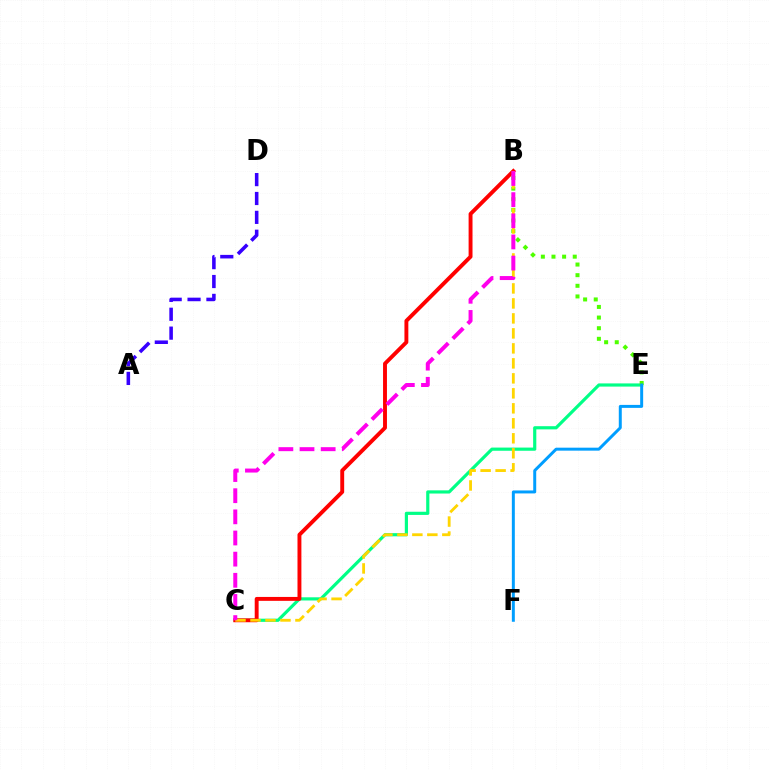{('C', 'E'): [{'color': '#00ff86', 'line_style': 'solid', 'thickness': 2.29}], ('B', 'C'): [{'color': '#ff0000', 'line_style': 'solid', 'thickness': 2.81}, {'color': '#ffd500', 'line_style': 'dashed', 'thickness': 2.04}, {'color': '#ff00ed', 'line_style': 'dashed', 'thickness': 2.87}], ('B', 'E'): [{'color': '#4fff00', 'line_style': 'dotted', 'thickness': 2.89}], ('A', 'D'): [{'color': '#3700ff', 'line_style': 'dashed', 'thickness': 2.56}], ('E', 'F'): [{'color': '#009eff', 'line_style': 'solid', 'thickness': 2.14}]}